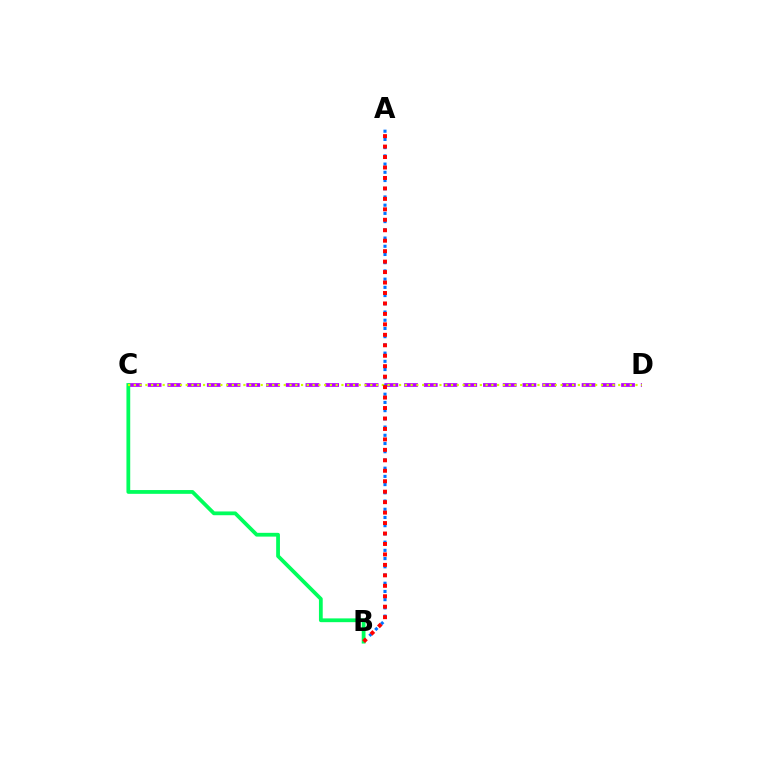{('C', 'D'): [{'color': '#b900ff', 'line_style': 'dashed', 'thickness': 2.68}, {'color': '#d1ff00', 'line_style': 'dotted', 'thickness': 1.57}], ('A', 'B'): [{'color': '#0074ff', 'line_style': 'dotted', 'thickness': 2.23}, {'color': '#ff0000', 'line_style': 'dotted', 'thickness': 2.84}], ('B', 'C'): [{'color': '#00ff5c', 'line_style': 'solid', 'thickness': 2.72}]}